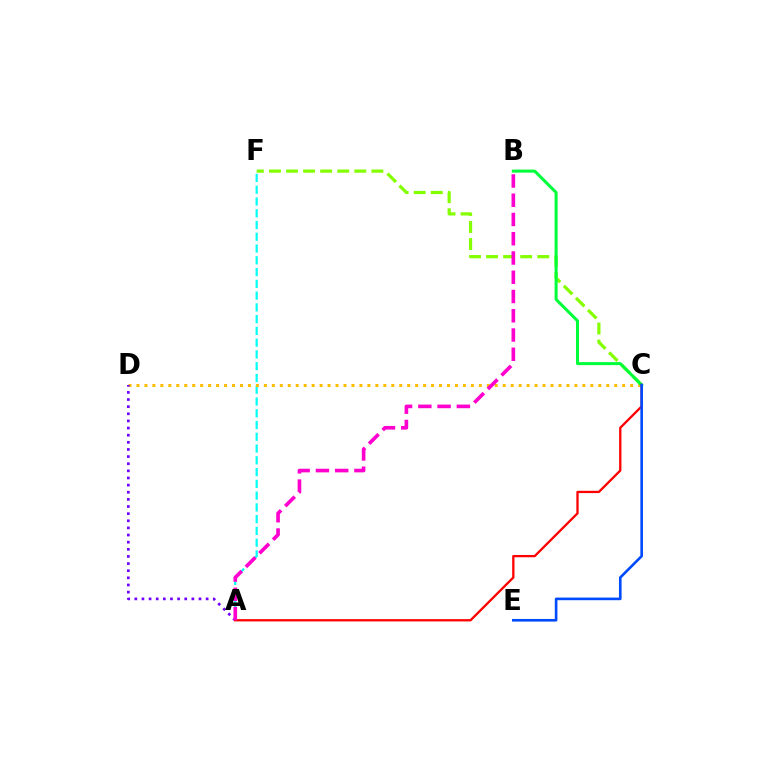{('A', 'F'): [{'color': '#00fff6', 'line_style': 'dashed', 'thickness': 1.6}], ('C', 'D'): [{'color': '#ffbd00', 'line_style': 'dotted', 'thickness': 2.16}], ('C', 'F'): [{'color': '#84ff00', 'line_style': 'dashed', 'thickness': 2.32}], ('B', 'C'): [{'color': '#00ff39', 'line_style': 'solid', 'thickness': 2.18}], ('A', 'D'): [{'color': '#7200ff', 'line_style': 'dotted', 'thickness': 1.94}], ('A', 'C'): [{'color': '#ff0000', 'line_style': 'solid', 'thickness': 1.65}], ('C', 'E'): [{'color': '#004bff', 'line_style': 'solid', 'thickness': 1.89}], ('A', 'B'): [{'color': '#ff00cf', 'line_style': 'dashed', 'thickness': 2.62}]}